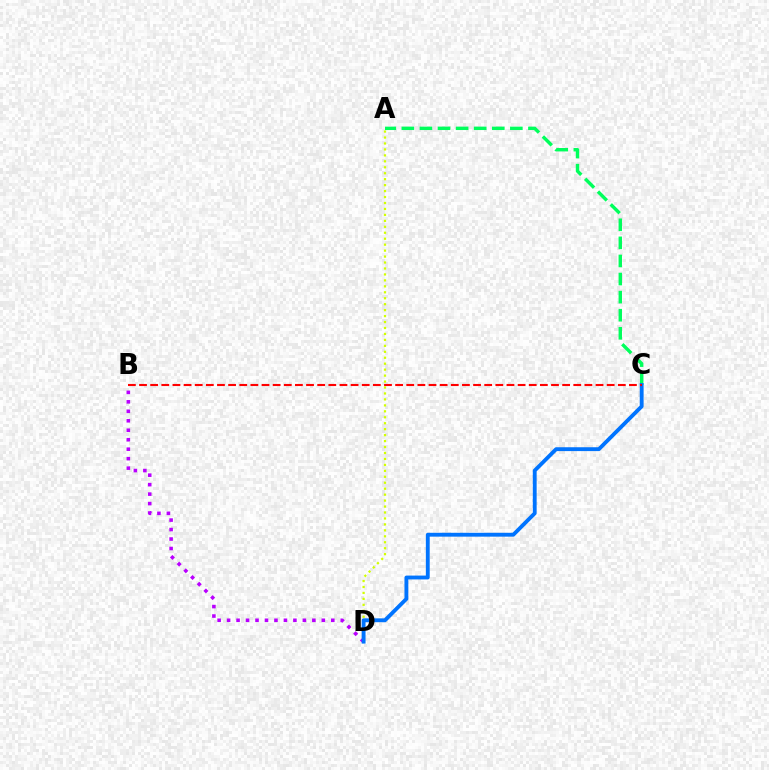{('B', 'D'): [{'color': '#b900ff', 'line_style': 'dotted', 'thickness': 2.57}], ('A', 'D'): [{'color': '#d1ff00', 'line_style': 'dotted', 'thickness': 1.62}], ('A', 'C'): [{'color': '#00ff5c', 'line_style': 'dashed', 'thickness': 2.46}], ('C', 'D'): [{'color': '#0074ff', 'line_style': 'solid', 'thickness': 2.77}], ('B', 'C'): [{'color': '#ff0000', 'line_style': 'dashed', 'thickness': 1.51}]}